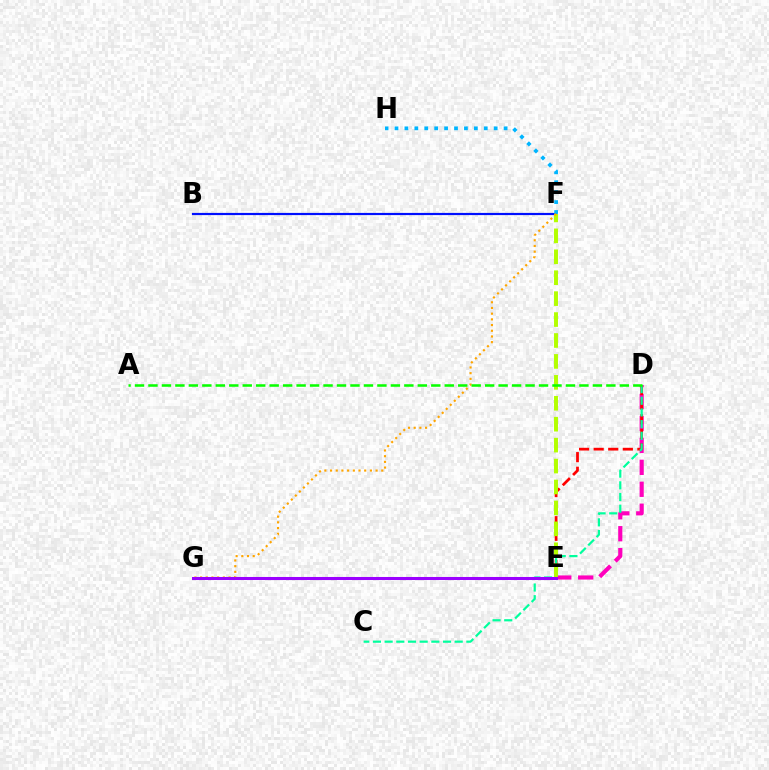{('D', 'E'): [{'color': '#ff00bd', 'line_style': 'dashed', 'thickness': 2.98}, {'color': '#ff0000', 'line_style': 'dashed', 'thickness': 1.98}], ('C', 'D'): [{'color': '#00ff9d', 'line_style': 'dashed', 'thickness': 1.59}], ('B', 'F'): [{'color': '#0010ff', 'line_style': 'solid', 'thickness': 1.58}], ('E', 'F'): [{'color': '#b3ff00', 'line_style': 'dashed', 'thickness': 2.84}], ('F', 'H'): [{'color': '#00b5ff', 'line_style': 'dotted', 'thickness': 2.7}], ('F', 'G'): [{'color': '#ffa500', 'line_style': 'dotted', 'thickness': 1.55}], ('E', 'G'): [{'color': '#9b00ff', 'line_style': 'solid', 'thickness': 2.19}], ('A', 'D'): [{'color': '#08ff00', 'line_style': 'dashed', 'thickness': 1.83}]}